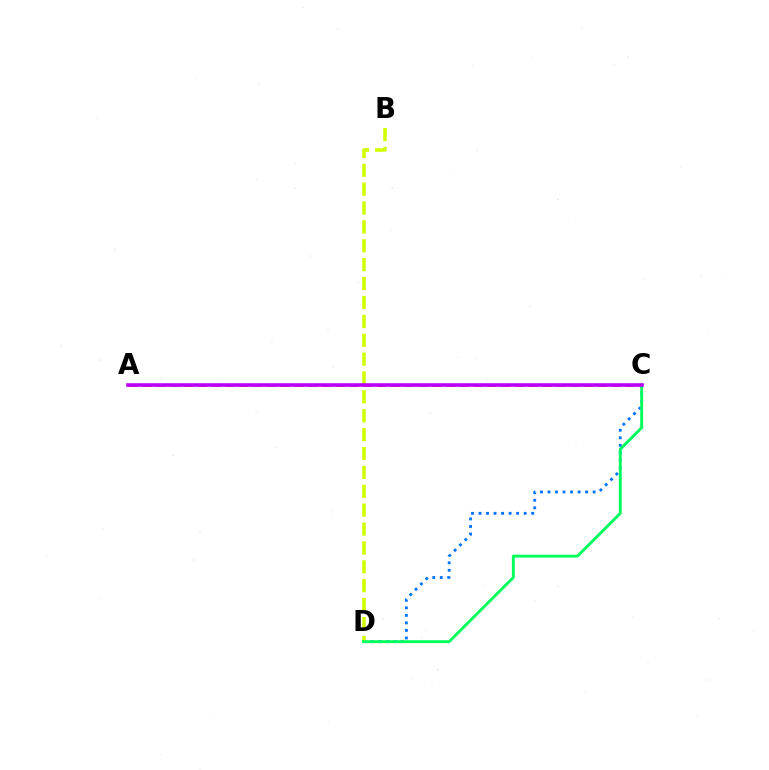{('C', 'D'): [{'color': '#0074ff', 'line_style': 'dotted', 'thickness': 2.05}, {'color': '#00ff5c', 'line_style': 'solid', 'thickness': 2.09}], ('B', 'D'): [{'color': '#d1ff00', 'line_style': 'dashed', 'thickness': 2.57}], ('A', 'C'): [{'color': '#ff0000', 'line_style': 'dashed', 'thickness': 1.87}, {'color': '#b900ff', 'line_style': 'solid', 'thickness': 2.59}]}